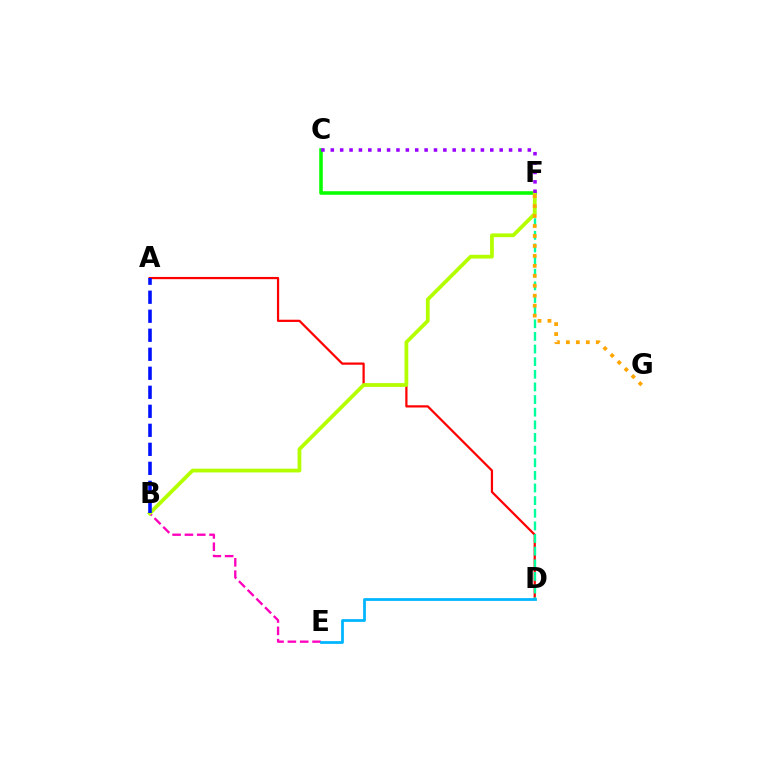{('B', 'E'): [{'color': '#ff00bd', 'line_style': 'dashed', 'thickness': 1.67}], ('C', 'F'): [{'color': '#08ff00', 'line_style': 'solid', 'thickness': 2.57}, {'color': '#9b00ff', 'line_style': 'dotted', 'thickness': 2.55}], ('A', 'D'): [{'color': '#ff0000', 'line_style': 'solid', 'thickness': 1.6}], ('D', 'F'): [{'color': '#00ff9d', 'line_style': 'dashed', 'thickness': 1.72}], ('D', 'E'): [{'color': '#00b5ff', 'line_style': 'solid', 'thickness': 1.99}], ('B', 'F'): [{'color': '#b3ff00', 'line_style': 'solid', 'thickness': 2.71}], ('F', 'G'): [{'color': '#ffa500', 'line_style': 'dotted', 'thickness': 2.71}], ('A', 'B'): [{'color': '#0010ff', 'line_style': 'dashed', 'thickness': 2.58}]}